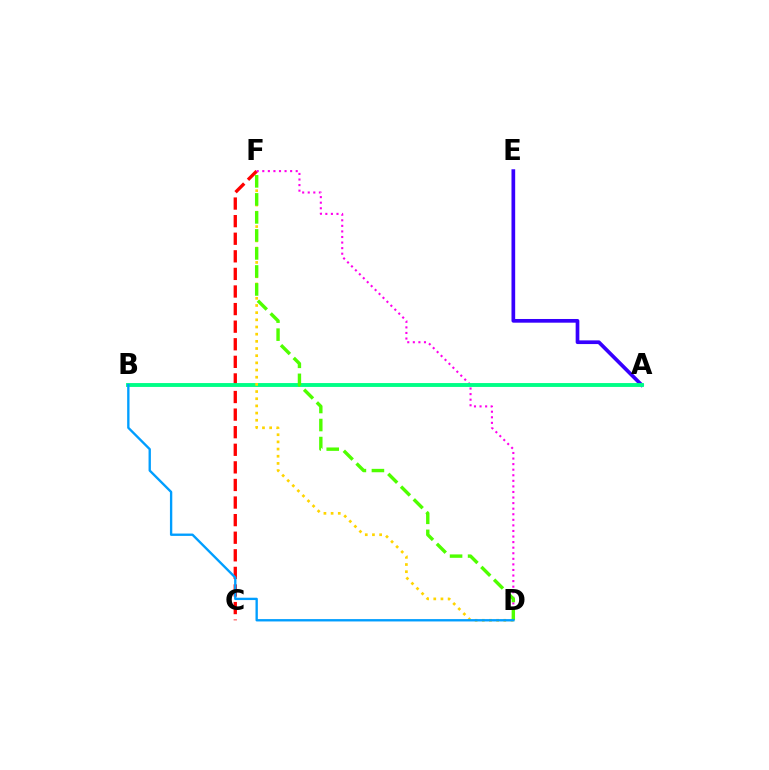{('C', 'F'): [{'color': '#ff0000', 'line_style': 'dashed', 'thickness': 2.39}], ('A', 'E'): [{'color': '#3700ff', 'line_style': 'solid', 'thickness': 2.66}], ('D', 'F'): [{'color': '#ff00ed', 'line_style': 'dotted', 'thickness': 1.51}, {'color': '#ffd500', 'line_style': 'dotted', 'thickness': 1.95}, {'color': '#4fff00', 'line_style': 'dashed', 'thickness': 2.45}], ('A', 'B'): [{'color': '#00ff86', 'line_style': 'solid', 'thickness': 2.79}], ('B', 'D'): [{'color': '#009eff', 'line_style': 'solid', 'thickness': 1.69}]}